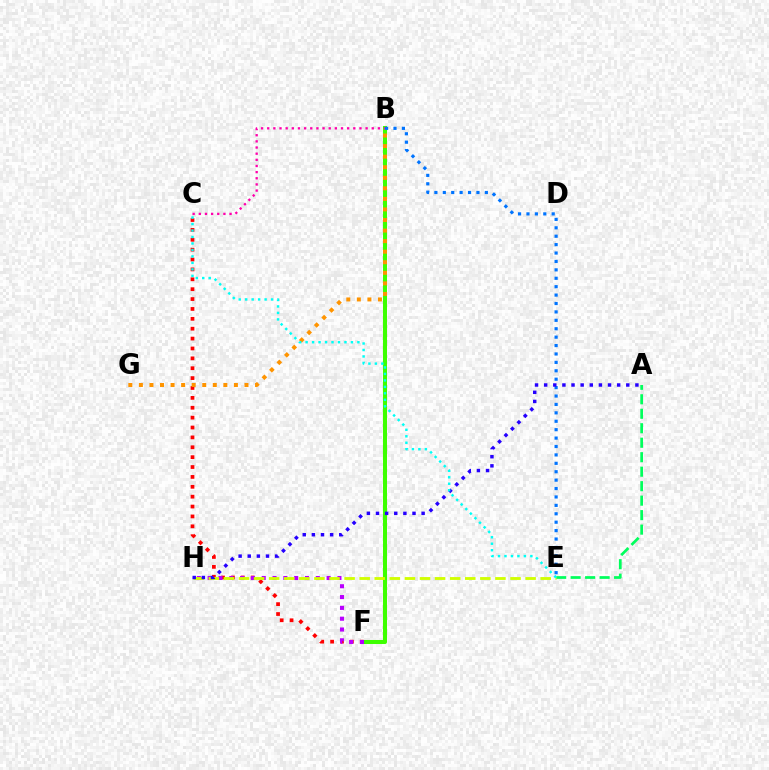{('A', 'E'): [{'color': '#00ff5c', 'line_style': 'dashed', 'thickness': 1.97}], ('B', 'F'): [{'color': '#3dff00', 'line_style': 'solid', 'thickness': 2.9}], ('C', 'F'): [{'color': '#ff0000', 'line_style': 'dotted', 'thickness': 2.68}], ('F', 'H'): [{'color': '#b900ff', 'line_style': 'dotted', 'thickness': 2.94}], ('B', 'C'): [{'color': '#ff00ac', 'line_style': 'dotted', 'thickness': 1.67}], ('E', 'H'): [{'color': '#d1ff00', 'line_style': 'dashed', 'thickness': 2.05}], ('B', 'G'): [{'color': '#ff9400', 'line_style': 'dotted', 'thickness': 2.87}], ('B', 'E'): [{'color': '#0074ff', 'line_style': 'dotted', 'thickness': 2.29}], ('A', 'H'): [{'color': '#2500ff', 'line_style': 'dotted', 'thickness': 2.48}], ('C', 'E'): [{'color': '#00fff6', 'line_style': 'dotted', 'thickness': 1.76}]}